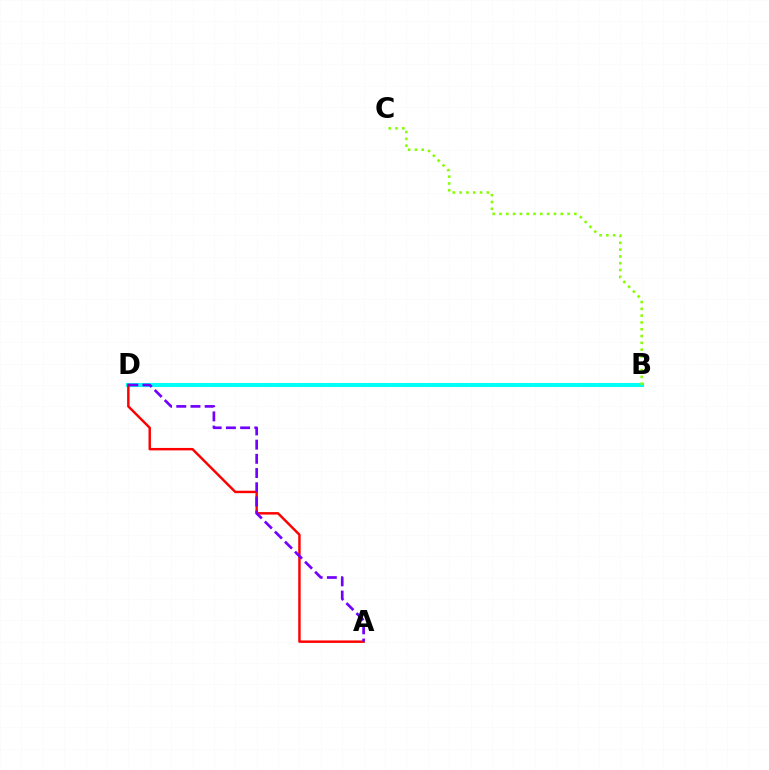{('B', 'D'): [{'color': '#00fff6', 'line_style': 'solid', 'thickness': 2.94}], ('B', 'C'): [{'color': '#84ff00', 'line_style': 'dotted', 'thickness': 1.85}], ('A', 'D'): [{'color': '#ff0000', 'line_style': 'solid', 'thickness': 1.76}, {'color': '#7200ff', 'line_style': 'dashed', 'thickness': 1.93}]}